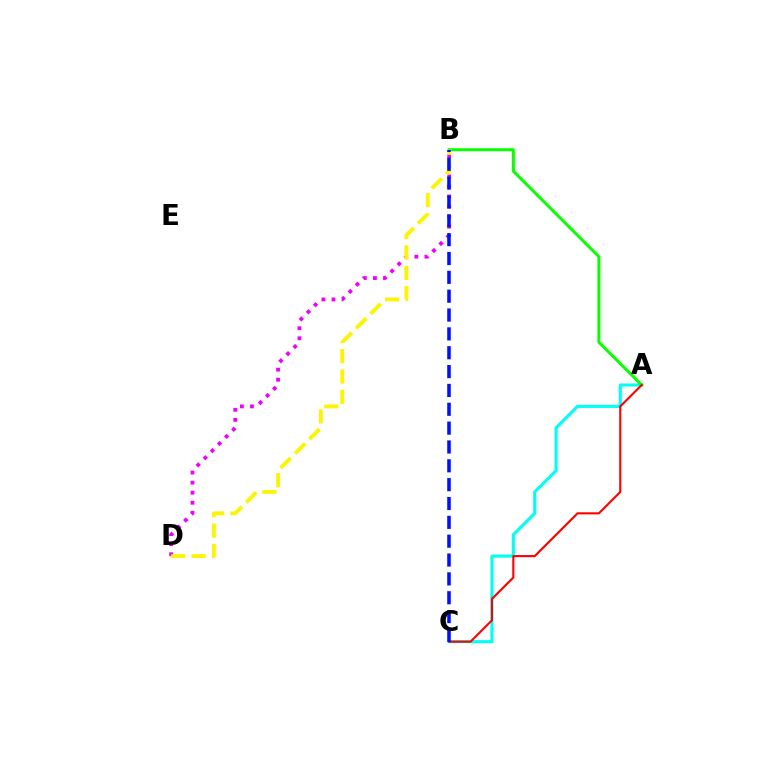{('B', 'D'): [{'color': '#ee00ff', 'line_style': 'dotted', 'thickness': 2.73}, {'color': '#fcf500', 'line_style': 'dashed', 'thickness': 2.77}], ('A', 'C'): [{'color': '#00fff6', 'line_style': 'solid', 'thickness': 2.24}, {'color': '#ff0000', 'line_style': 'solid', 'thickness': 1.52}], ('A', 'B'): [{'color': '#08ff00', 'line_style': 'solid', 'thickness': 2.16}], ('B', 'C'): [{'color': '#0010ff', 'line_style': 'dashed', 'thickness': 2.56}]}